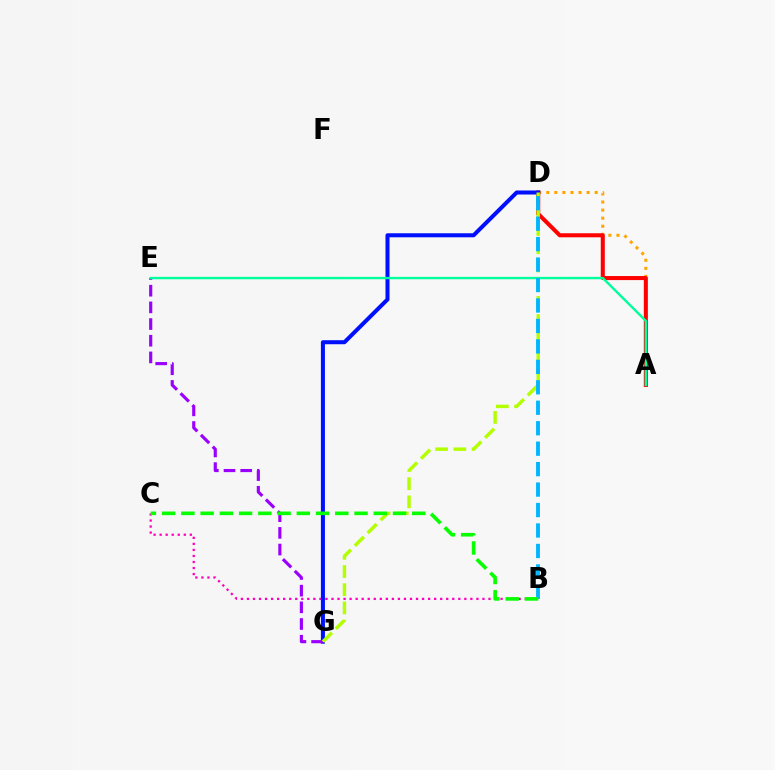{('A', 'D'): [{'color': '#ffa500', 'line_style': 'dotted', 'thickness': 2.19}, {'color': '#ff0000', 'line_style': 'solid', 'thickness': 2.91}], ('B', 'C'): [{'color': '#ff00bd', 'line_style': 'dotted', 'thickness': 1.64}, {'color': '#08ff00', 'line_style': 'dashed', 'thickness': 2.61}], ('D', 'G'): [{'color': '#0010ff', 'line_style': 'solid', 'thickness': 2.9}, {'color': '#b3ff00', 'line_style': 'dashed', 'thickness': 2.47}], ('E', 'G'): [{'color': '#9b00ff', 'line_style': 'dashed', 'thickness': 2.27}], ('A', 'E'): [{'color': '#00ff9d', 'line_style': 'solid', 'thickness': 1.72}], ('B', 'D'): [{'color': '#00b5ff', 'line_style': 'dashed', 'thickness': 2.78}]}